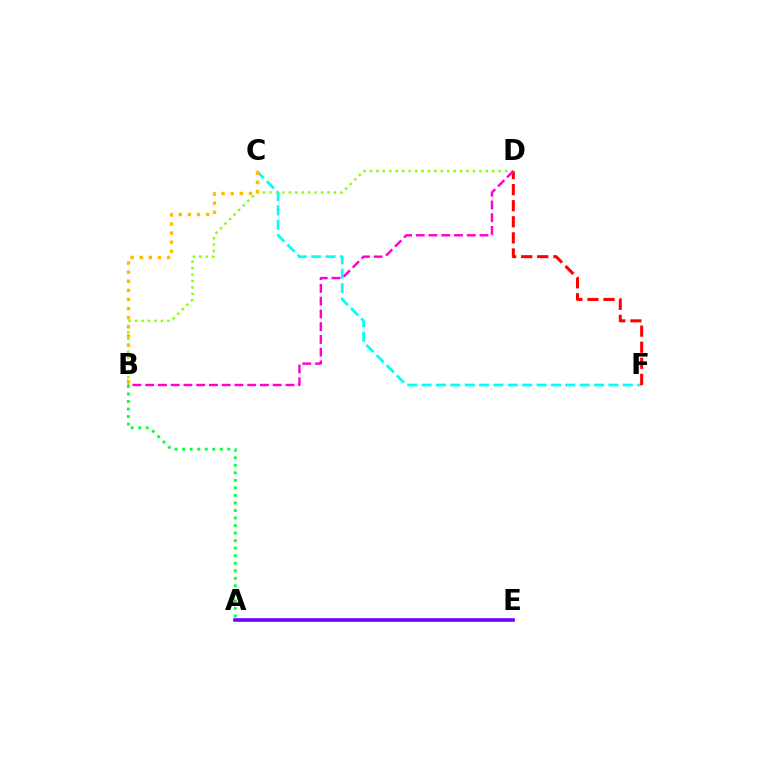{('C', 'F'): [{'color': '#00fff6', 'line_style': 'dashed', 'thickness': 1.95}], ('D', 'F'): [{'color': '#ff0000', 'line_style': 'dashed', 'thickness': 2.18}], ('B', 'D'): [{'color': '#84ff00', 'line_style': 'dotted', 'thickness': 1.75}, {'color': '#ff00cf', 'line_style': 'dashed', 'thickness': 1.73}], ('A', 'E'): [{'color': '#004bff', 'line_style': 'solid', 'thickness': 1.71}, {'color': '#7200ff', 'line_style': 'solid', 'thickness': 2.53}], ('A', 'B'): [{'color': '#00ff39', 'line_style': 'dotted', 'thickness': 2.05}], ('B', 'C'): [{'color': '#ffbd00', 'line_style': 'dotted', 'thickness': 2.48}]}